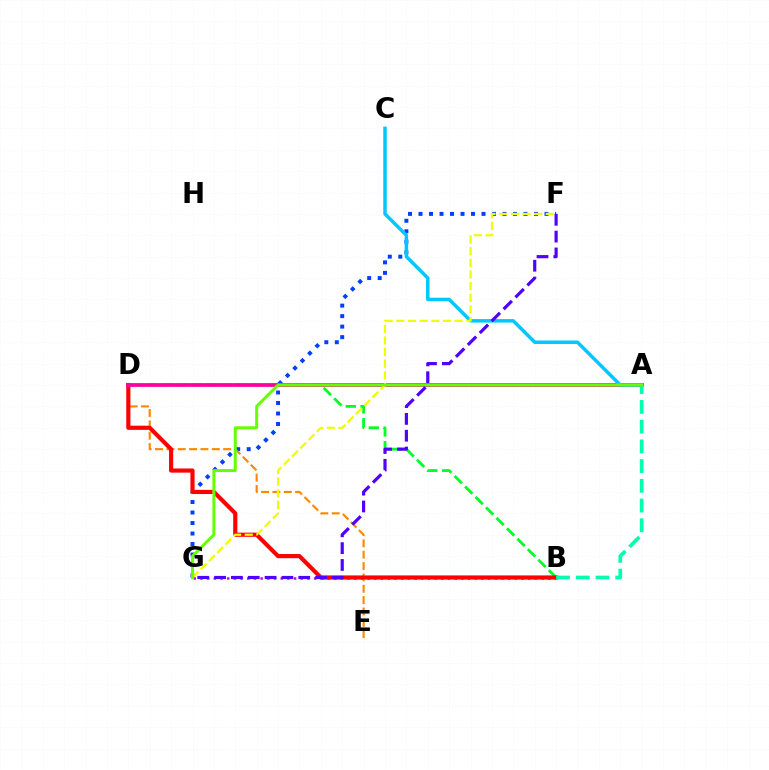{('B', 'D'): [{'color': '#00ff27', 'line_style': 'dashed', 'thickness': 2.01}, {'color': '#ff0000', 'line_style': 'solid', 'thickness': 2.99}], ('F', 'G'): [{'color': '#003fff', 'line_style': 'dotted', 'thickness': 2.85}, {'color': '#eeff00', 'line_style': 'dashed', 'thickness': 1.58}, {'color': '#4f00ff', 'line_style': 'dashed', 'thickness': 2.29}], ('D', 'E'): [{'color': '#ff8800', 'line_style': 'dashed', 'thickness': 1.54}], ('B', 'G'): [{'color': '#d600ff', 'line_style': 'dotted', 'thickness': 1.82}], ('A', 'D'): [{'color': '#ff00a0', 'line_style': 'solid', 'thickness': 2.69}], ('A', 'B'): [{'color': '#00ffaf', 'line_style': 'dashed', 'thickness': 2.68}], ('A', 'C'): [{'color': '#00c7ff', 'line_style': 'solid', 'thickness': 2.5}], ('A', 'G'): [{'color': '#66ff00', 'line_style': 'solid', 'thickness': 2.14}]}